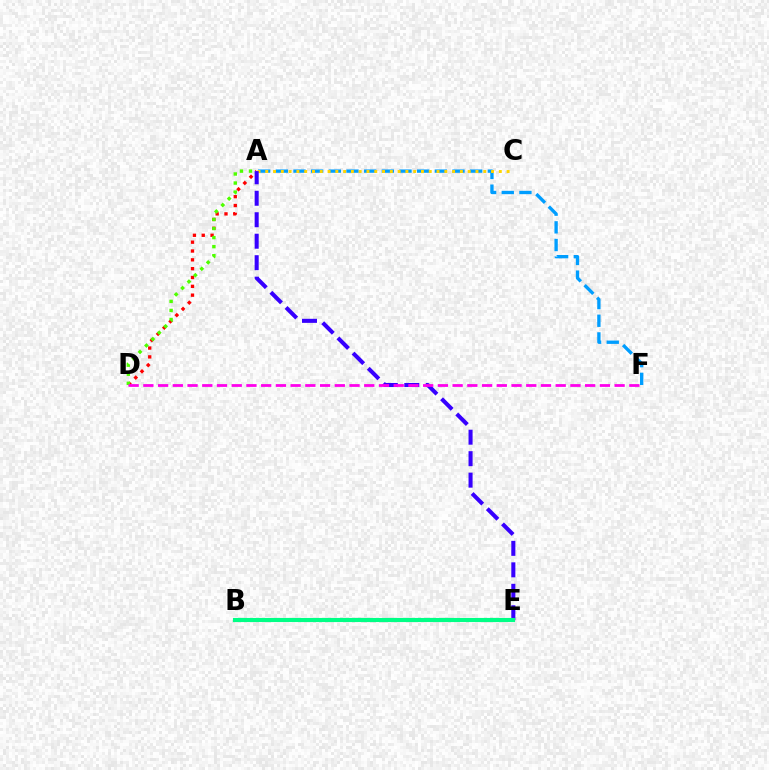{('A', 'D'): [{'color': '#ff0000', 'line_style': 'dotted', 'thickness': 2.4}, {'color': '#4fff00', 'line_style': 'dotted', 'thickness': 2.46}], ('A', 'F'): [{'color': '#009eff', 'line_style': 'dashed', 'thickness': 2.4}], ('A', 'C'): [{'color': '#ffd500', 'line_style': 'dotted', 'thickness': 2.12}], ('A', 'E'): [{'color': '#3700ff', 'line_style': 'dashed', 'thickness': 2.92}], ('D', 'F'): [{'color': '#ff00ed', 'line_style': 'dashed', 'thickness': 2.0}], ('B', 'E'): [{'color': '#00ff86', 'line_style': 'solid', 'thickness': 2.96}]}